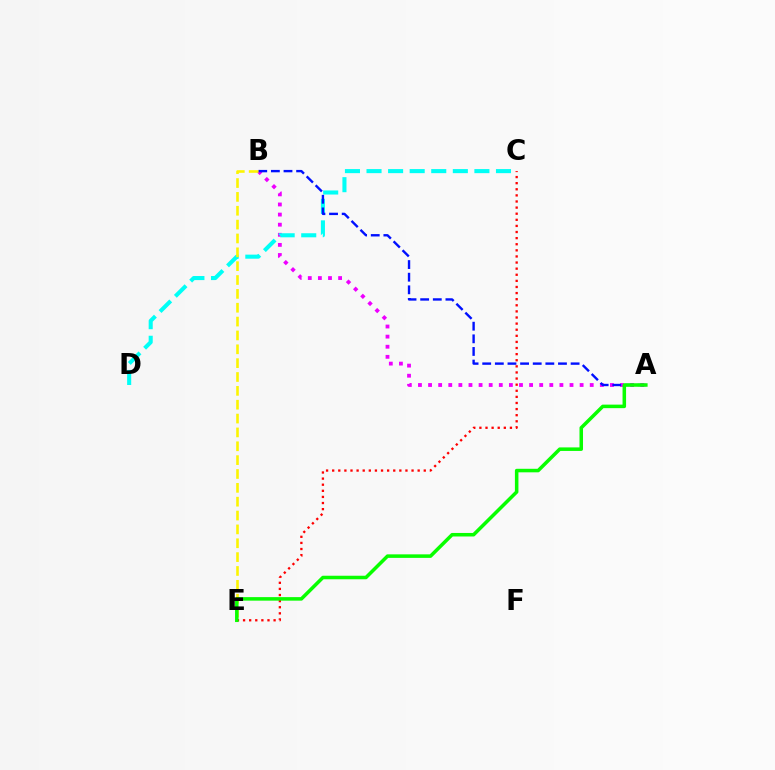{('A', 'B'): [{'color': '#ee00ff', 'line_style': 'dotted', 'thickness': 2.75}, {'color': '#0010ff', 'line_style': 'dashed', 'thickness': 1.72}], ('C', 'D'): [{'color': '#00fff6', 'line_style': 'dashed', 'thickness': 2.93}], ('C', 'E'): [{'color': '#ff0000', 'line_style': 'dotted', 'thickness': 1.66}], ('B', 'E'): [{'color': '#fcf500', 'line_style': 'dashed', 'thickness': 1.88}], ('A', 'E'): [{'color': '#08ff00', 'line_style': 'solid', 'thickness': 2.54}]}